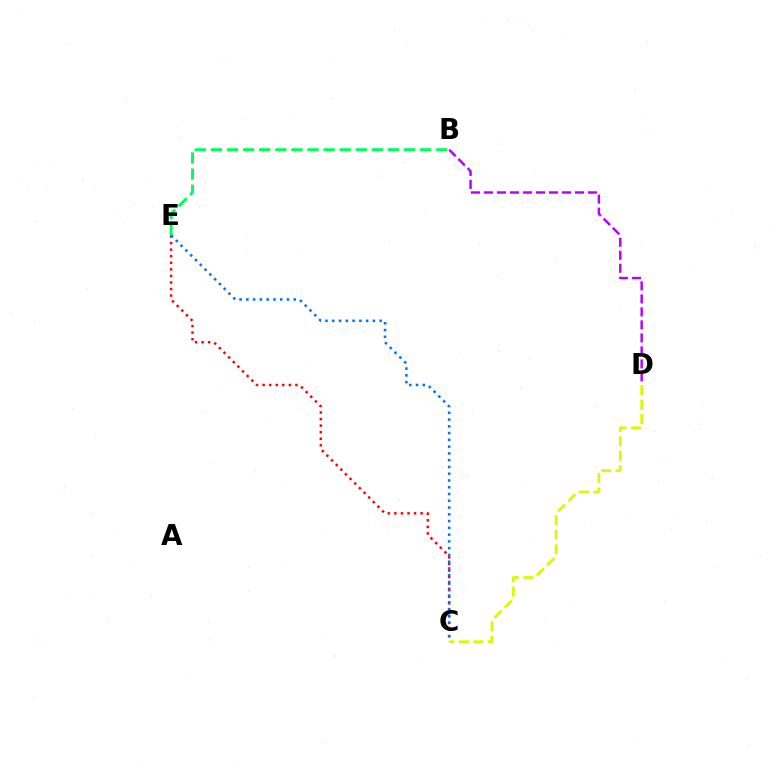{('C', 'E'): [{'color': '#ff0000', 'line_style': 'dotted', 'thickness': 1.78}, {'color': '#0074ff', 'line_style': 'dotted', 'thickness': 1.84}], ('C', 'D'): [{'color': '#d1ff00', 'line_style': 'dashed', 'thickness': 1.97}], ('B', 'D'): [{'color': '#b900ff', 'line_style': 'dashed', 'thickness': 1.77}], ('B', 'E'): [{'color': '#00ff5c', 'line_style': 'dashed', 'thickness': 2.19}]}